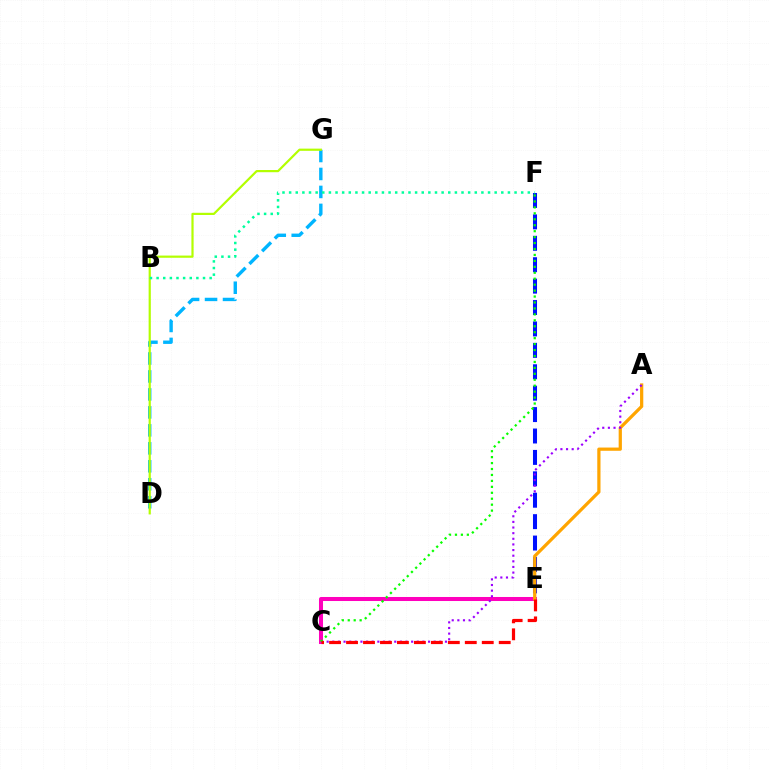{('E', 'F'): [{'color': '#0010ff', 'line_style': 'dashed', 'thickness': 2.91}], ('C', 'E'): [{'color': '#ff00bd', 'line_style': 'solid', 'thickness': 2.9}, {'color': '#ff0000', 'line_style': 'dashed', 'thickness': 2.3}], ('A', 'E'): [{'color': '#ffa500', 'line_style': 'solid', 'thickness': 2.33}], ('A', 'C'): [{'color': '#9b00ff', 'line_style': 'dotted', 'thickness': 1.53}], ('D', 'G'): [{'color': '#00b5ff', 'line_style': 'dashed', 'thickness': 2.44}, {'color': '#b3ff00', 'line_style': 'solid', 'thickness': 1.58}], ('C', 'F'): [{'color': '#08ff00', 'line_style': 'dotted', 'thickness': 1.61}], ('B', 'F'): [{'color': '#00ff9d', 'line_style': 'dotted', 'thickness': 1.8}]}